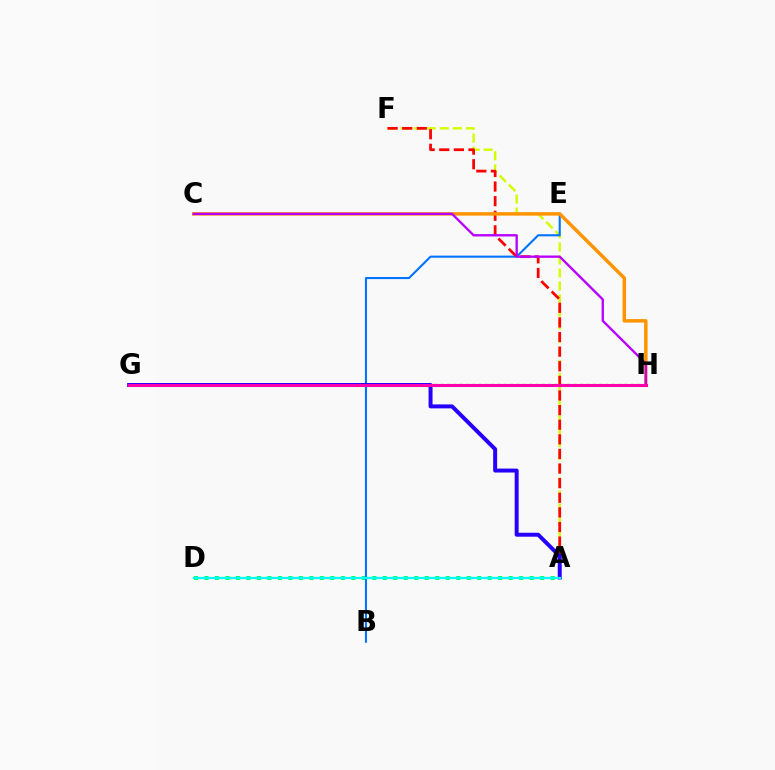{('A', 'D'): [{'color': '#00ff5c', 'line_style': 'dotted', 'thickness': 2.85}, {'color': '#00fff6', 'line_style': 'solid', 'thickness': 1.63}], ('G', 'H'): [{'color': '#3dff00', 'line_style': 'dotted', 'thickness': 1.72}, {'color': '#ff00ac', 'line_style': 'solid', 'thickness': 2.22}], ('A', 'F'): [{'color': '#d1ff00', 'line_style': 'dashed', 'thickness': 1.77}, {'color': '#ff0000', 'line_style': 'dashed', 'thickness': 1.99}], ('B', 'E'): [{'color': '#0074ff', 'line_style': 'solid', 'thickness': 1.52}], ('C', 'H'): [{'color': '#ff9400', 'line_style': 'solid', 'thickness': 2.5}, {'color': '#b900ff', 'line_style': 'solid', 'thickness': 1.69}], ('A', 'G'): [{'color': '#2500ff', 'line_style': 'solid', 'thickness': 2.85}]}